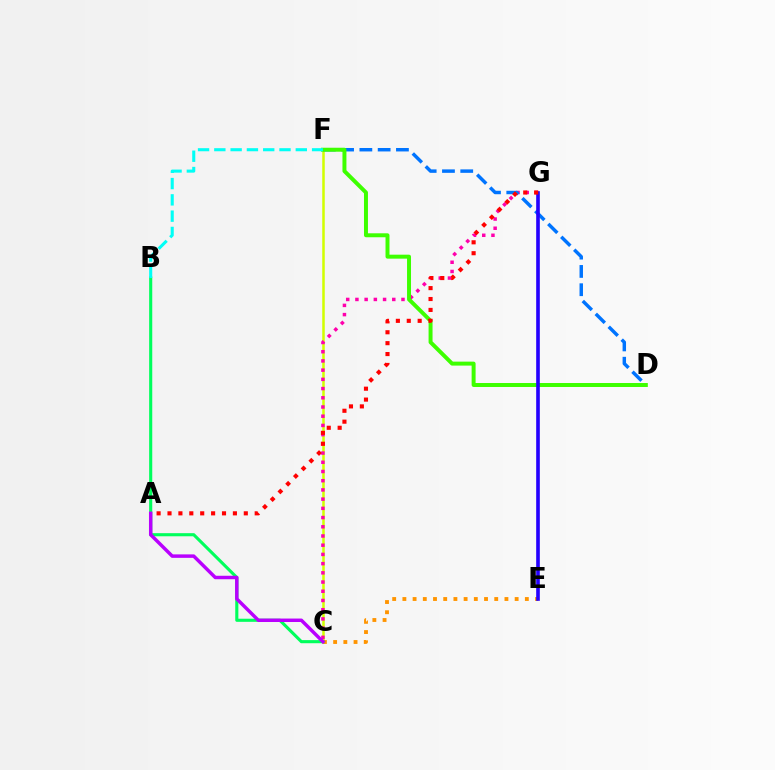{('C', 'F'): [{'color': '#d1ff00', 'line_style': 'solid', 'thickness': 1.82}], ('C', 'E'): [{'color': '#ff9400', 'line_style': 'dotted', 'thickness': 2.77}], ('C', 'G'): [{'color': '#ff00ac', 'line_style': 'dotted', 'thickness': 2.5}], ('B', 'C'): [{'color': '#00ff5c', 'line_style': 'solid', 'thickness': 2.24}], ('D', 'F'): [{'color': '#0074ff', 'line_style': 'dashed', 'thickness': 2.48}, {'color': '#3dff00', 'line_style': 'solid', 'thickness': 2.85}], ('E', 'G'): [{'color': '#2500ff', 'line_style': 'solid', 'thickness': 2.61}], ('A', 'G'): [{'color': '#ff0000', 'line_style': 'dotted', 'thickness': 2.96}], ('A', 'C'): [{'color': '#b900ff', 'line_style': 'solid', 'thickness': 2.49}], ('B', 'F'): [{'color': '#00fff6', 'line_style': 'dashed', 'thickness': 2.21}]}